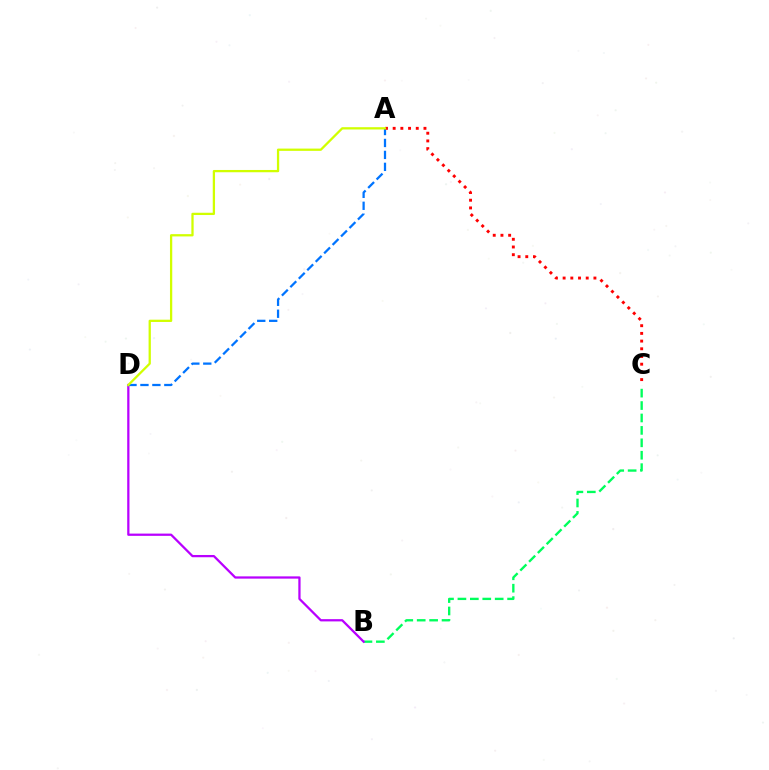{('B', 'C'): [{'color': '#00ff5c', 'line_style': 'dashed', 'thickness': 1.69}], ('B', 'D'): [{'color': '#b900ff', 'line_style': 'solid', 'thickness': 1.62}], ('A', 'D'): [{'color': '#0074ff', 'line_style': 'dashed', 'thickness': 1.62}, {'color': '#d1ff00', 'line_style': 'solid', 'thickness': 1.64}], ('A', 'C'): [{'color': '#ff0000', 'line_style': 'dotted', 'thickness': 2.09}]}